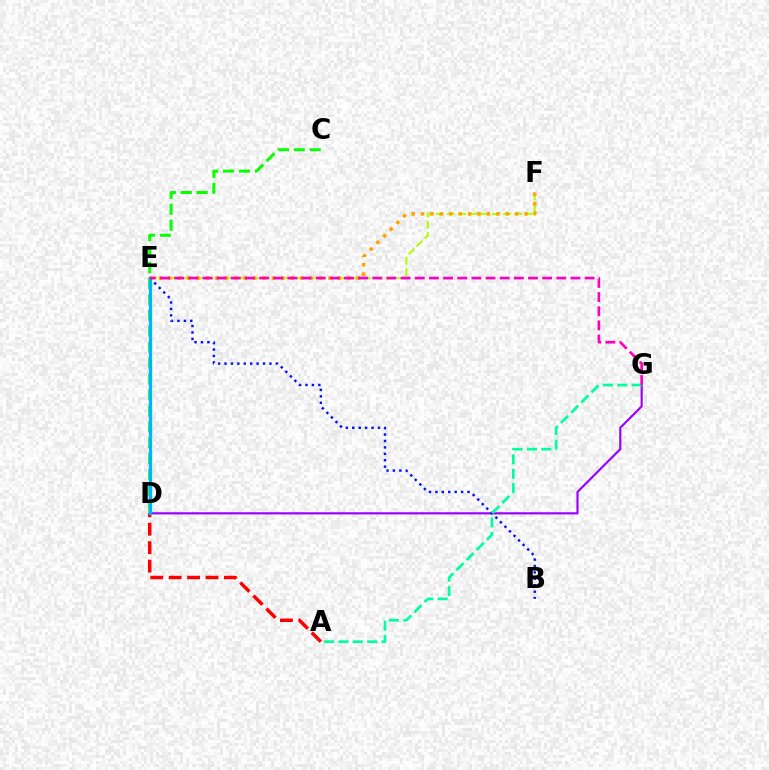{('D', 'G'): [{'color': '#9b00ff', 'line_style': 'solid', 'thickness': 1.56}], ('A', 'D'): [{'color': '#ff0000', 'line_style': 'dashed', 'thickness': 2.5}], ('B', 'E'): [{'color': '#0010ff', 'line_style': 'dotted', 'thickness': 1.74}], ('C', 'D'): [{'color': '#08ff00', 'line_style': 'dashed', 'thickness': 2.16}], ('E', 'F'): [{'color': '#b3ff00', 'line_style': 'dashed', 'thickness': 1.53}, {'color': '#ffa500', 'line_style': 'dotted', 'thickness': 2.56}], ('D', 'E'): [{'color': '#00b5ff', 'line_style': 'solid', 'thickness': 2.35}], ('A', 'G'): [{'color': '#00ff9d', 'line_style': 'dashed', 'thickness': 1.95}], ('E', 'G'): [{'color': '#ff00bd', 'line_style': 'dashed', 'thickness': 1.92}]}